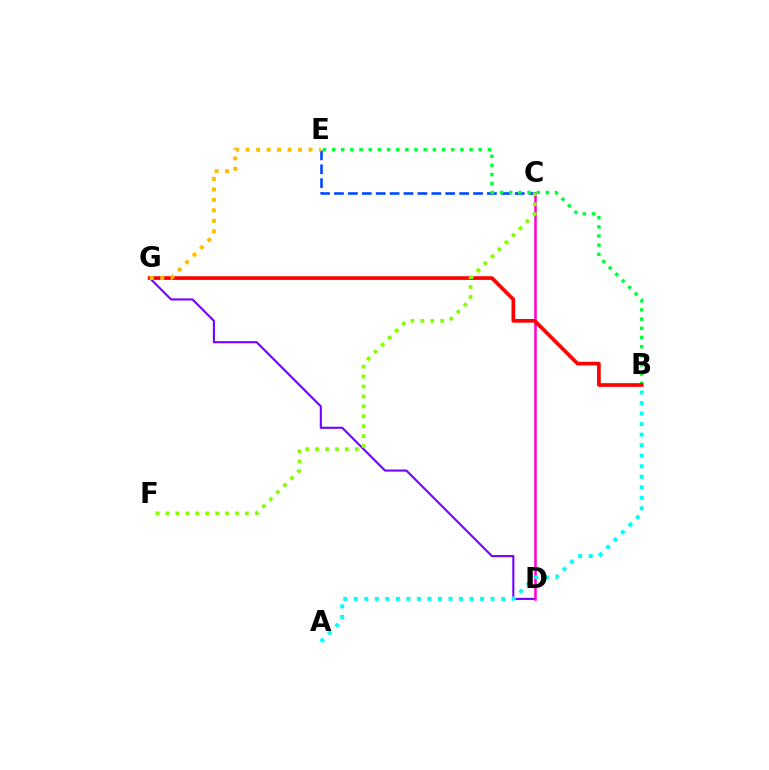{('D', 'G'): [{'color': '#7200ff', 'line_style': 'solid', 'thickness': 1.51}], ('C', 'D'): [{'color': '#ff00cf', 'line_style': 'solid', 'thickness': 1.82}], ('C', 'E'): [{'color': '#004bff', 'line_style': 'dashed', 'thickness': 1.89}], ('B', 'E'): [{'color': '#00ff39', 'line_style': 'dotted', 'thickness': 2.49}], ('B', 'G'): [{'color': '#ff0000', 'line_style': 'solid', 'thickness': 2.65}], ('A', 'B'): [{'color': '#00fff6', 'line_style': 'dotted', 'thickness': 2.86}], ('C', 'F'): [{'color': '#84ff00', 'line_style': 'dotted', 'thickness': 2.7}], ('E', 'G'): [{'color': '#ffbd00', 'line_style': 'dotted', 'thickness': 2.85}]}